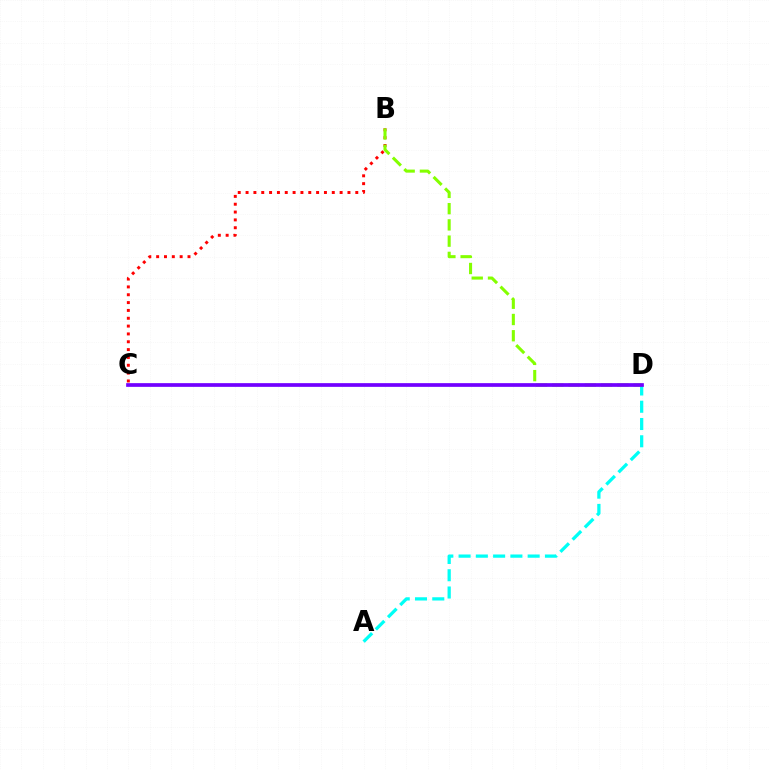{('B', 'C'): [{'color': '#ff0000', 'line_style': 'dotted', 'thickness': 2.13}], ('A', 'D'): [{'color': '#00fff6', 'line_style': 'dashed', 'thickness': 2.35}], ('B', 'D'): [{'color': '#84ff00', 'line_style': 'dashed', 'thickness': 2.21}], ('C', 'D'): [{'color': '#7200ff', 'line_style': 'solid', 'thickness': 2.67}]}